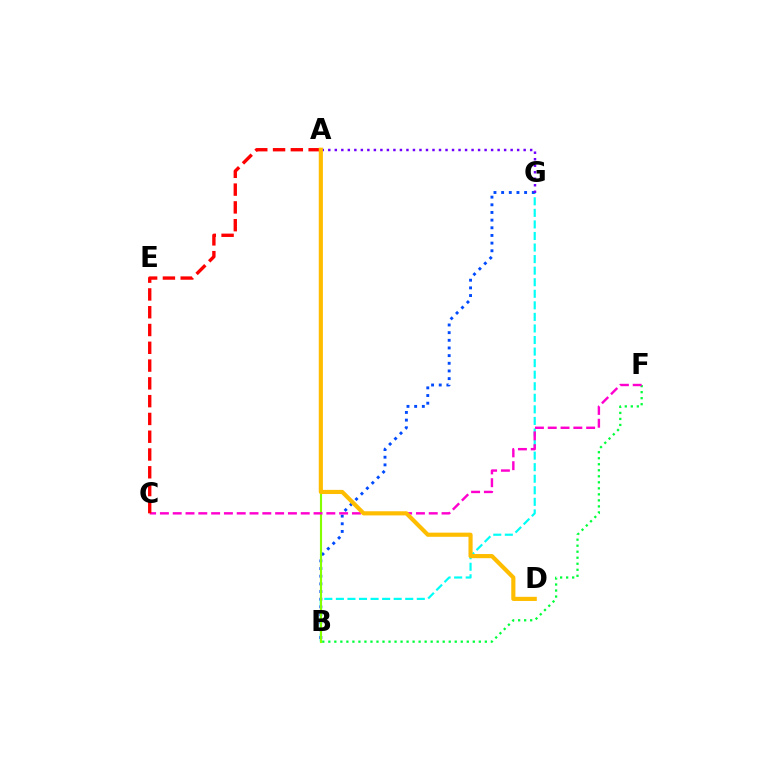{('B', 'G'): [{'color': '#00fff6', 'line_style': 'dashed', 'thickness': 1.57}, {'color': '#004bff', 'line_style': 'dotted', 'thickness': 2.08}], ('A', 'B'): [{'color': '#84ff00', 'line_style': 'solid', 'thickness': 1.54}], ('B', 'F'): [{'color': '#00ff39', 'line_style': 'dotted', 'thickness': 1.64}], ('C', 'F'): [{'color': '#ff00cf', 'line_style': 'dashed', 'thickness': 1.74}], ('A', 'G'): [{'color': '#7200ff', 'line_style': 'dotted', 'thickness': 1.77}], ('A', 'C'): [{'color': '#ff0000', 'line_style': 'dashed', 'thickness': 2.42}], ('A', 'D'): [{'color': '#ffbd00', 'line_style': 'solid', 'thickness': 2.98}]}